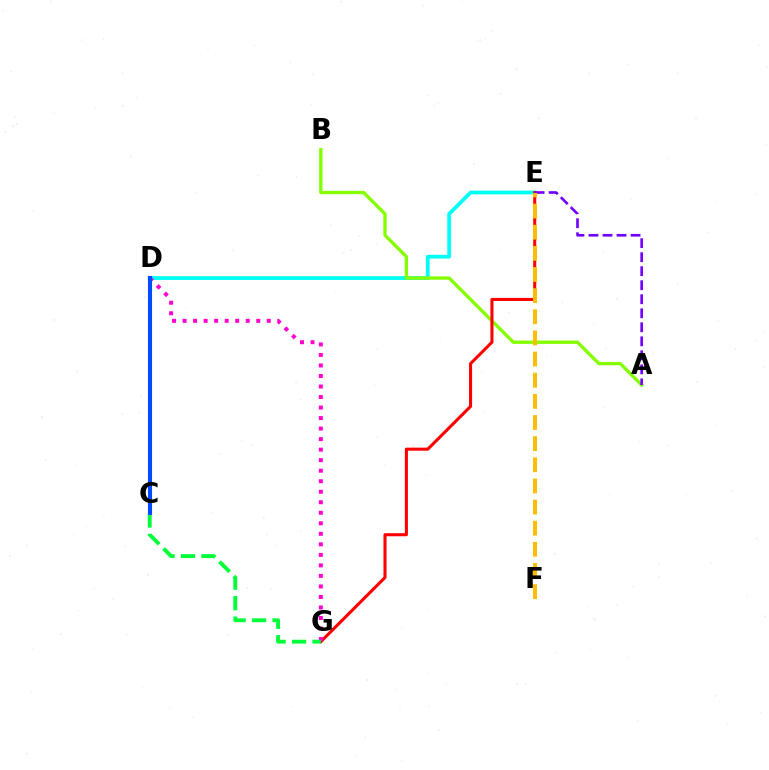{('D', 'E'): [{'color': '#00fff6', 'line_style': 'solid', 'thickness': 2.73}], ('A', 'B'): [{'color': '#84ff00', 'line_style': 'solid', 'thickness': 2.41}], ('E', 'G'): [{'color': '#ff0000', 'line_style': 'solid', 'thickness': 2.21}], ('A', 'E'): [{'color': '#7200ff', 'line_style': 'dashed', 'thickness': 1.9}], ('D', 'G'): [{'color': '#ff00cf', 'line_style': 'dotted', 'thickness': 2.86}], ('C', 'G'): [{'color': '#00ff39', 'line_style': 'dashed', 'thickness': 2.78}], ('C', 'D'): [{'color': '#004bff', 'line_style': 'solid', 'thickness': 2.96}], ('E', 'F'): [{'color': '#ffbd00', 'line_style': 'dashed', 'thickness': 2.87}]}